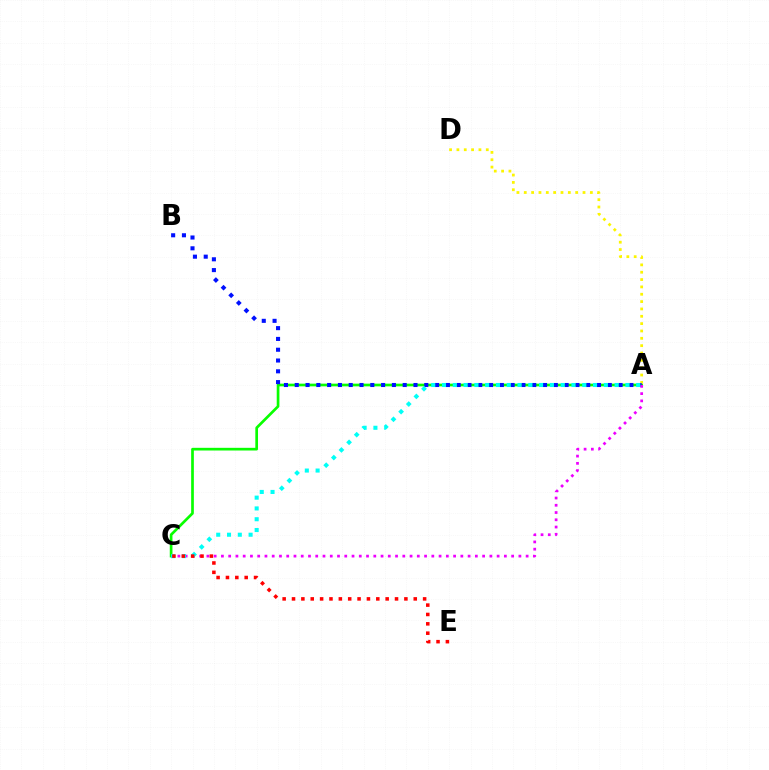{('A', 'C'): [{'color': '#08ff00', 'line_style': 'solid', 'thickness': 1.94}, {'color': '#ee00ff', 'line_style': 'dotted', 'thickness': 1.97}, {'color': '#00fff6', 'line_style': 'dotted', 'thickness': 2.93}], ('A', 'D'): [{'color': '#fcf500', 'line_style': 'dotted', 'thickness': 2.0}], ('A', 'B'): [{'color': '#0010ff', 'line_style': 'dotted', 'thickness': 2.93}], ('C', 'E'): [{'color': '#ff0000', 'line_style': 'dotted', 'thickness': 2.54}]}